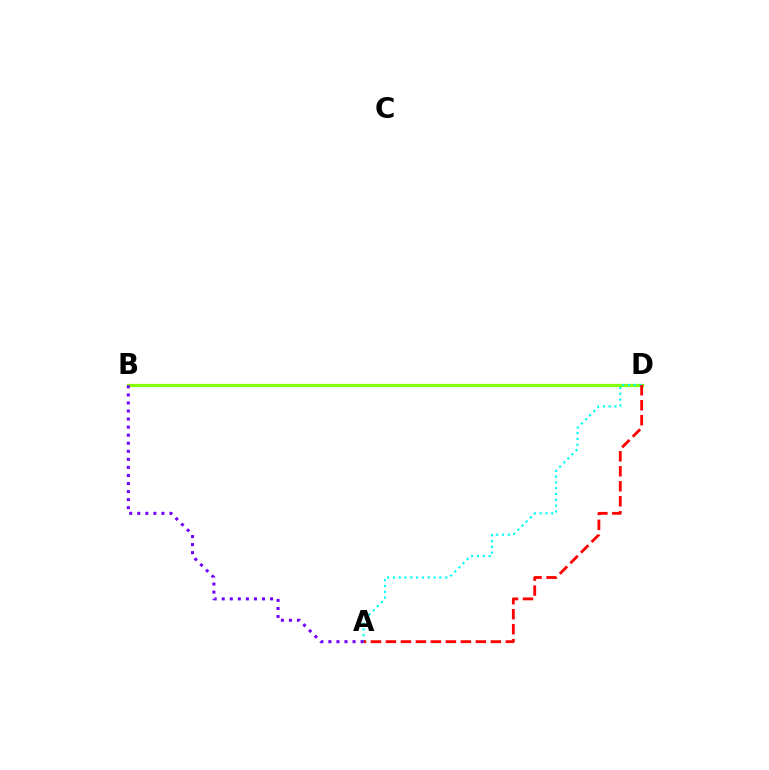{('B', 'D'): [{'color': '#84ff00', 'line_style': 'solid', 'thickness': 2.3}], ('A', 'D'): [{'color': '#00fff6', 'line_style': 'dotted', 'thickness': 1.58}, {'color': '#ff0000', 'line_style': 'dashed', 'thickness': 2.04}], ('A', 'B'): [{'color': '#7200ff', 'line_style': 'dotted', 'thickness': 2.19}]}